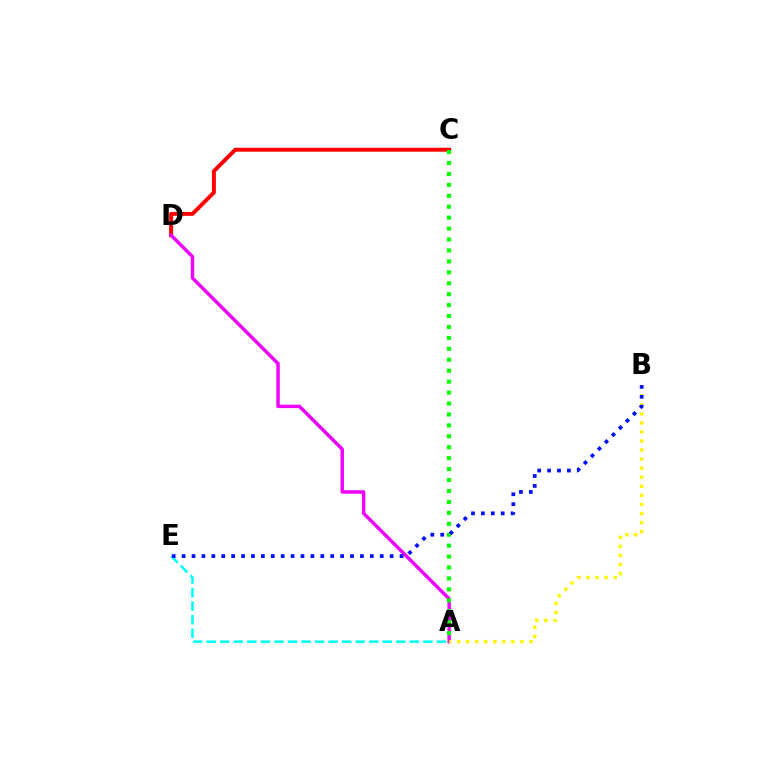{('A', 'E'): [{'color': '#00fff6', 'line_style': 'dashed', 'thickness': 1.84}], ('C', 'D'): [{'color': '#ff0000', 'line_style': 'solid', 'thickness': 2.83}], ('A', 'D'): [{'color': '#ee00ff', 'line_style': 'solid', 'thickness': 2.47}], ('A', 'B'): [{'color': '#fcf500', 'line_style': 'dotted', 'thickness': 2.46}], ('A', 'C'): [{'color': '#08ff00', 'line_style': 'dotted', 'thickness': 2.97}], ('B', 'E'): [{'color': '#0010ff', 'line_style': 'dotted', 'thickness': 2.69}]}